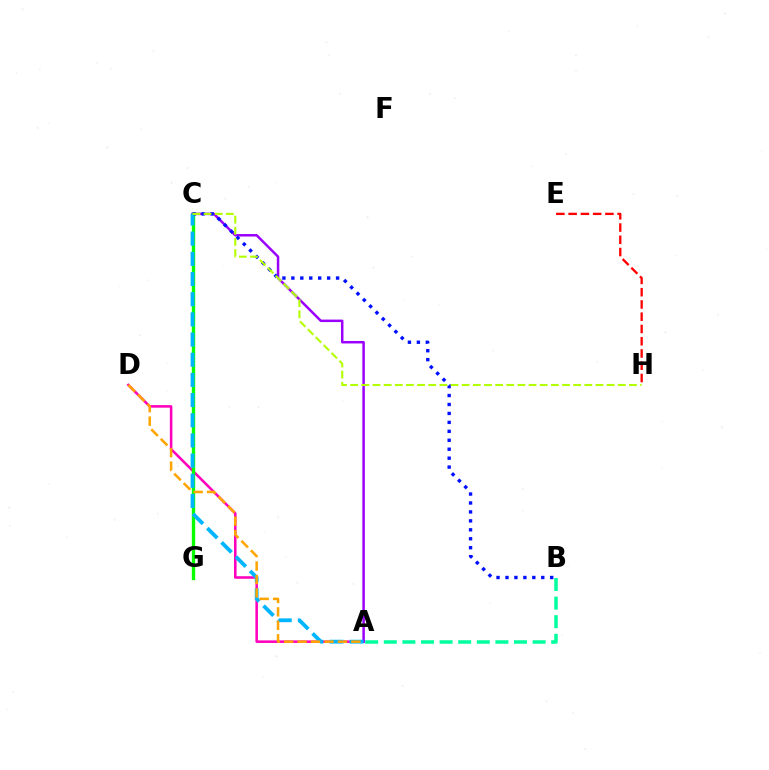{('A', 'D'): [{'color': '#ff00bd', 'line_style': 'solid', 'thickness': 1.84}, {'color': '#ffa500', 'line_style': 'dashed', 'thickness': 1.83}], ('A', 'C'): [{'color': '#9b00ff', 'line_style': 'solid', 'thickness': 1.8}, {'color': '#00b5ff', 'line_style': 'dashed', 'thickness': 2.74}], ('C', 'G'): [{'color': '#08ff00', 'line_style': 'solid', 'thickness': 2.41}], ('B', 'C'): [{'color': '#0010ff', 'line_style': 'dotted', 'thickness': 2.43}], ('A', 'B'): [{'color': '#00ff9d', 'line_style': 'dashed', 'thickness': 2.53}], ('C', 'H'): [{'color': '#b3ff00', 'line_style': 'dashed', 'thickness': 1.51}], ('E', 'H'): [{'color': '#ff0000', 'line_style': 'dashed', 'thickness': 1.66}]}